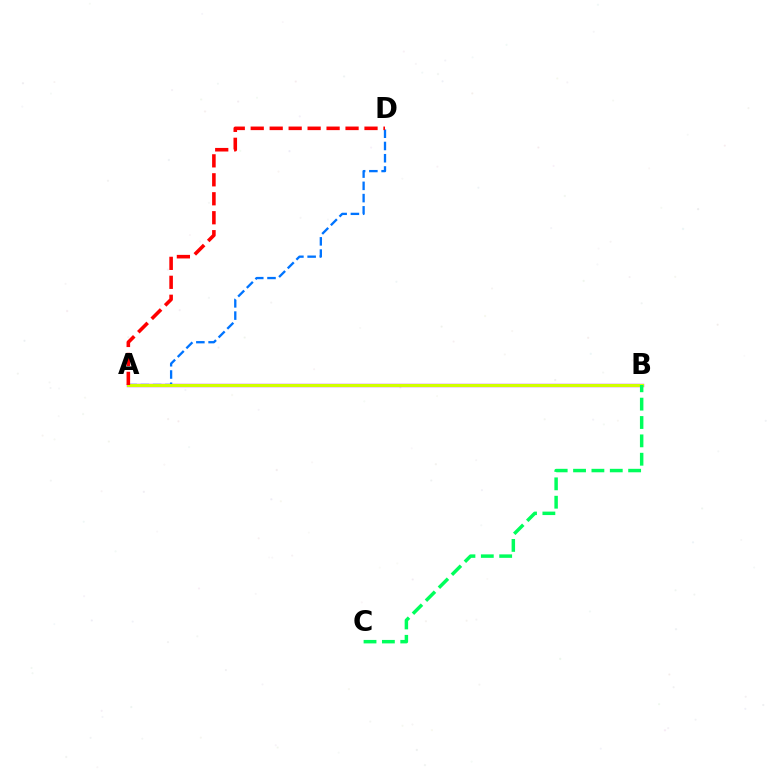{('A', 'B'): [{'color': '#b900ff', 'line_style': 'solid', 'thickness': 2.4}, {'color': '#d1ff00', 'line_style': 'solid', 'thickness': 2.24}], ('A', 'D'): [{'color': '#0074ff', 'line_style': 'dashed', 'thickness': 1.66}, {'color': '#ff0000', 'line_style': 'dashed', 'thickness': 2.58}], ('B', 'C'): [{'color': '#00ff5c', 'line_style': 'dashed', 'thickness': 2.49}]}